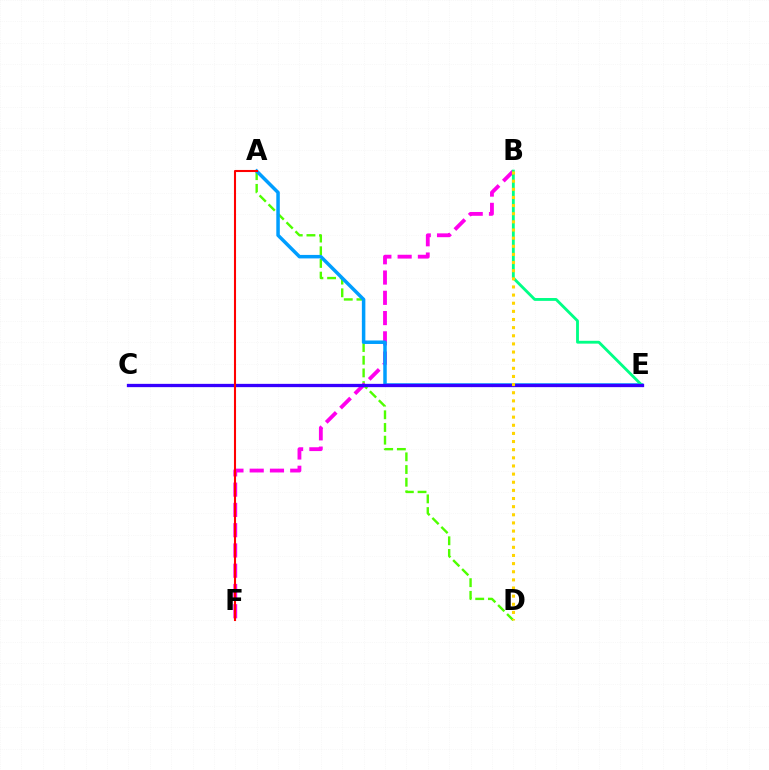{('A', 'D'): [{'color': '#4fff00', 'line_style': 'dashed', 'thickness': 1.72}], ('B', 'F'): [{'color': '#ff00ed', 'line_style': 'dashed', 'thickness': 2.75}], ('A', 'E'): [{'color': '#009eff', 'line_style': 'solid', 'thickness': 2.51}], ('B', 'E'): [{'color': '#00ff86', 'line_style': 'solid', 'thickness': 2.05}], ('C', 'E'): [{'color': '#3700ff', 'line_style': 'solid', 'thickness': 2.37}], ('B', 'D'): [{'color': '#ffd500', 'line_style': 'dotted', 'thickness': 2.21}], ('A', 'F'): [{'color': '#ff0000', 'line_style': 'solid', 'thickness': 1.5}]}